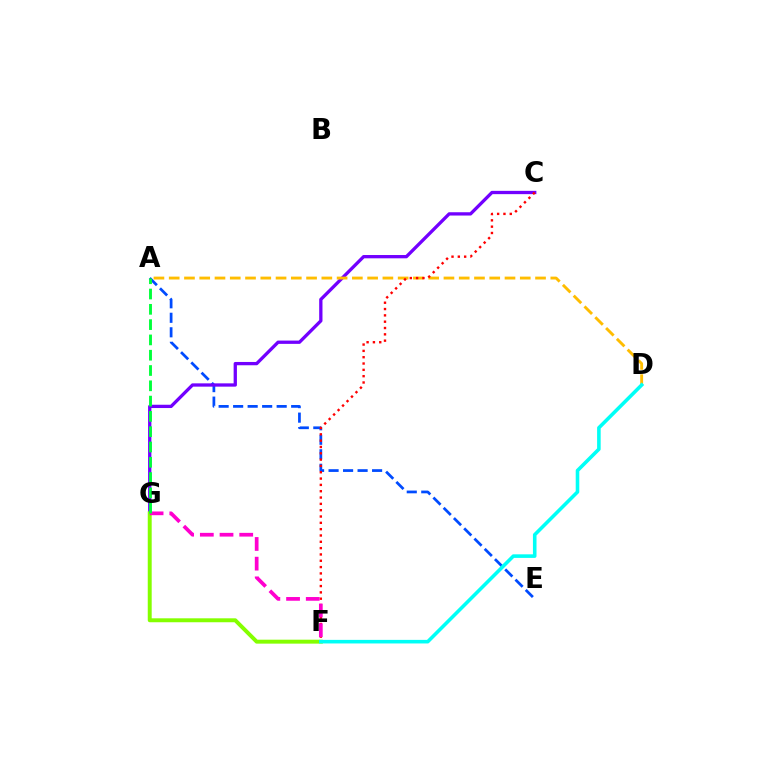{('A', 'E'): [{'color': '#004bff', 'line_style': 'dashed', 'thickness': 1.97}], ('C', 'G'): [{'color': '#7200ff', 'line_style': 'solid', 'thickness': 2.37}], ('A', 'D'): [{'color': '#ffbd00', 'line_style': 'dashed', 'thickness': 2.07}], ('C', 'F'): [{'color': '#ff0000', 'line_style': 'dotted', 'thickness': 1.72}], ('F', 'G'): [{'color': '#84ff00', 'line_style': 'solid', 'thickness': 2.84}, {'color': '#ff00cf', 'line_style': 'dashed', 'thickness': 2.68}], ('D', 'F'): [{'color': '#00fff6', 'line_style': 'solid', 'thickness': 2.58}], ('A', 'G'): [{'color': '#00ff39', 'line_style': 'dashed', 'thickness': 2.08}]}